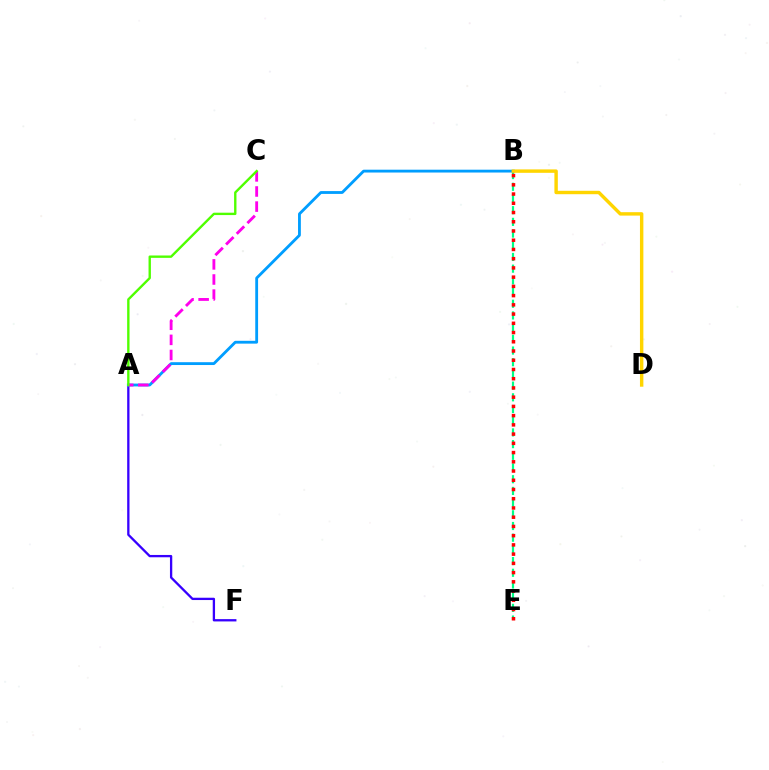{('A', 'F'): [{'color': '#3700ff', 'line_style': 'solid', 'thickness': 1.66}], ('B', 'E'): [{'color': '#00ff86', 'line_style': 'dashed', 'thickness': 1.59}, {'color': '#ff0000', 'line_style': 'dotted', 'thickness': 2.51}], ('A', 'B'): [{'color': '#009eff', 'line_style': 'solid', 'thickness': 2.04}], ('A', 'C'): [{'color': '#ff00ed', 'line_style': 'dashed', 'thickness': 2.05}, {'color': '#4fff00', 'line_style': 'solid', 'thickness': 1.71}], ('B', 'D'): [{'color': '#ffd500', 'line_style': 'solid', 'thickness': 2.46}]}